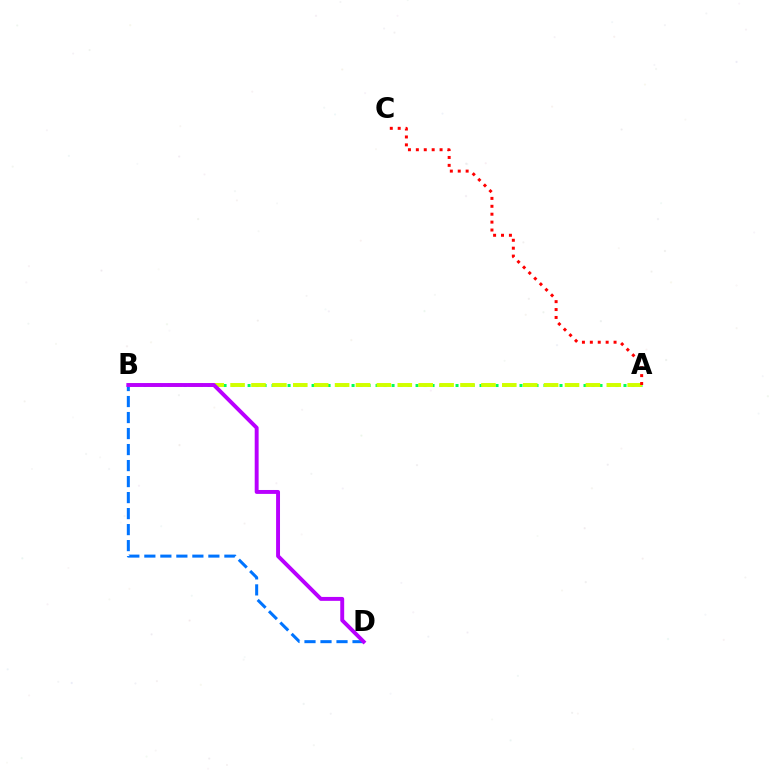{('A', 'B'): [{'color': '#00ff5c', 'line_style': 'dotted', 'thickness': 2.17}, {'color': '#d1ff00', 'line_style': 'dashed', 'thickness': 2.84}], ('B', 'D'): [{'color': '#0074ff', 'line_style': 'dashed', 'thickness': 2.17}, {'color': '#b900ff', 'line_style': 'solid', 'thickness': 2.82}], ('A', 'C'): [{'color': '#ff0000', 'line_style': 'dotted', 'thickness': 2.15}]}